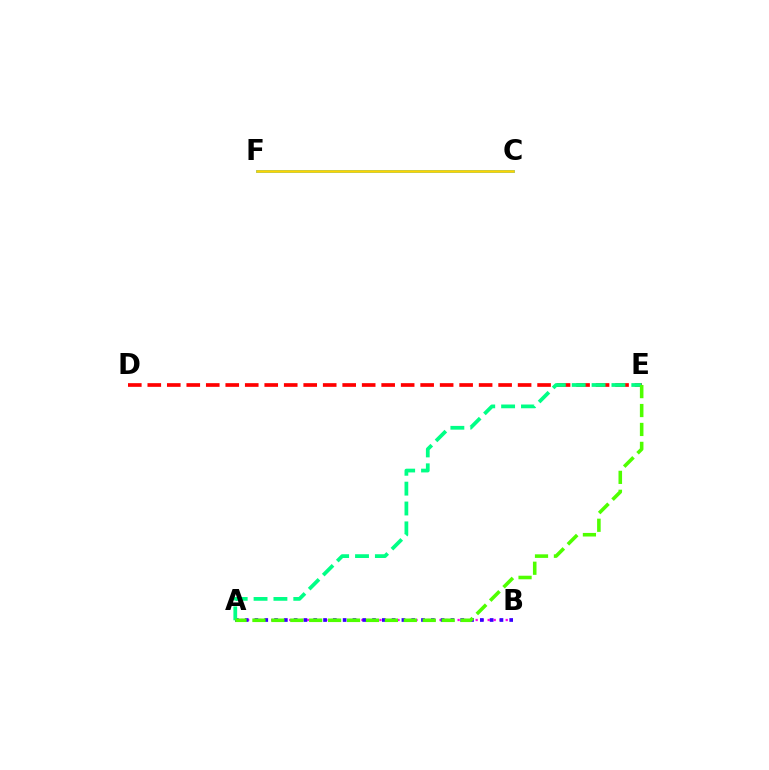{('C', 'F'): [{'color': '#009eff', 'line_style': 'solid', 'thickness': 1.92}, {'color': '#ffd500', 'line_style': 'solid', 'thickness': 1.84}], ('D', 'E'): [{'color': '#ff0000', 'line_style': 'dashed', 'thickness': 2.65}], ('A', 'B'): [{'color': '#ff00ed', 'line_style': 'dotted', 'thickness': 1.63}, {'color': '#3700ff', 'line_style': 'dotted', 'thickness': 2.66}], ('A', 'E'): [{'color': '#00ff86', 'line_style': 'dashed', 'thickness': 2.7}, {'color': '#4fff00', 'line_style': 'dashed', 'thickness': 2.57}]}